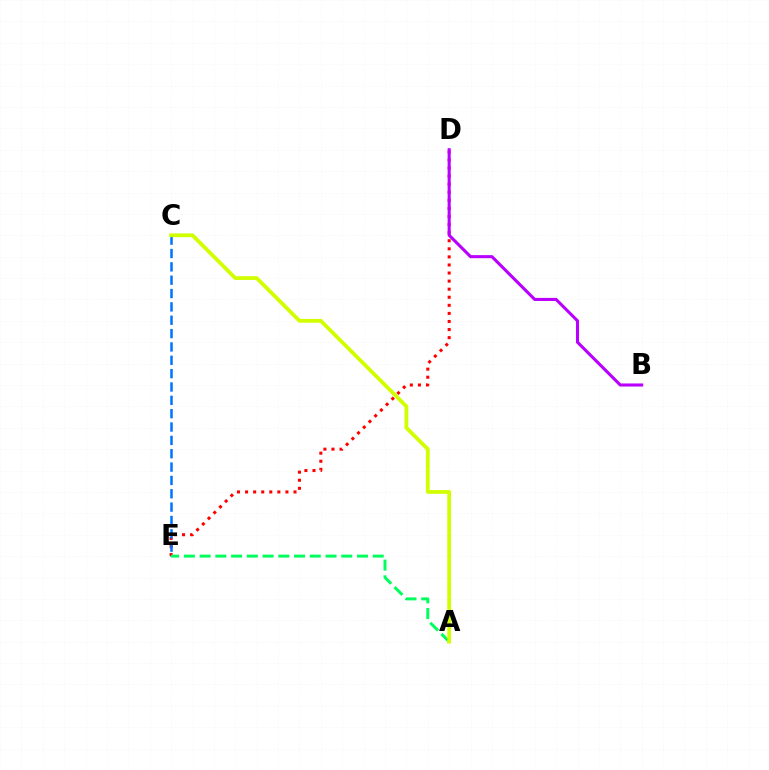{('D', 'E'): [{'color': '#ff0000', 'line_style': 'dotted', 'thickness': 2.19}], ('B', 'D'): [{'color': '#b900ff', 'line_style': 'solid', 'thickness': 2.21}], ('C', 'E'): [{'color': '#0074ff', 'line_style': 'dashed', 'thickness': 1.81}], ('A', 'E'): [{'color': '#00ff5c', 'line_style': 'dashed', 'thickness': 2.14}], ('A', 'C'): [{'color': '#d1ff00', 'line_style': 'solid', 'thickness': 2.73}]}